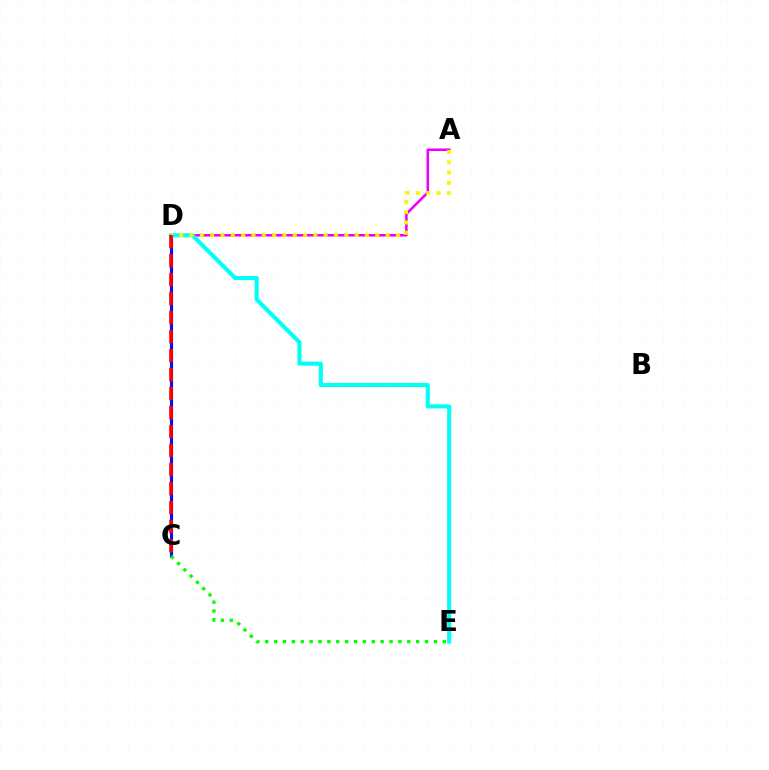{('C', 'D'): [{'color': '#0010ff', 'line_style': 'solid', 'thickness': 2.26}, {'color': '#ff0000', 'line_style': 'dashed', 'thickness': 2.58}], ('A', 'D'): [{'color': '#ee00ff', 'line_style': 'solid', 'thickness': 1.84}, {'color': '#fcf500', 'line_style': 'dotted', 'thickness': 2.8}], ('D', 'E'): [{'color': '#00fff6', 'line_style': 'solid', 'thickness': 2.93}], ('C', 'E'): [{'color': '#08ff00', 'line_style': 'dotted', 'thickness': 2.41}]}